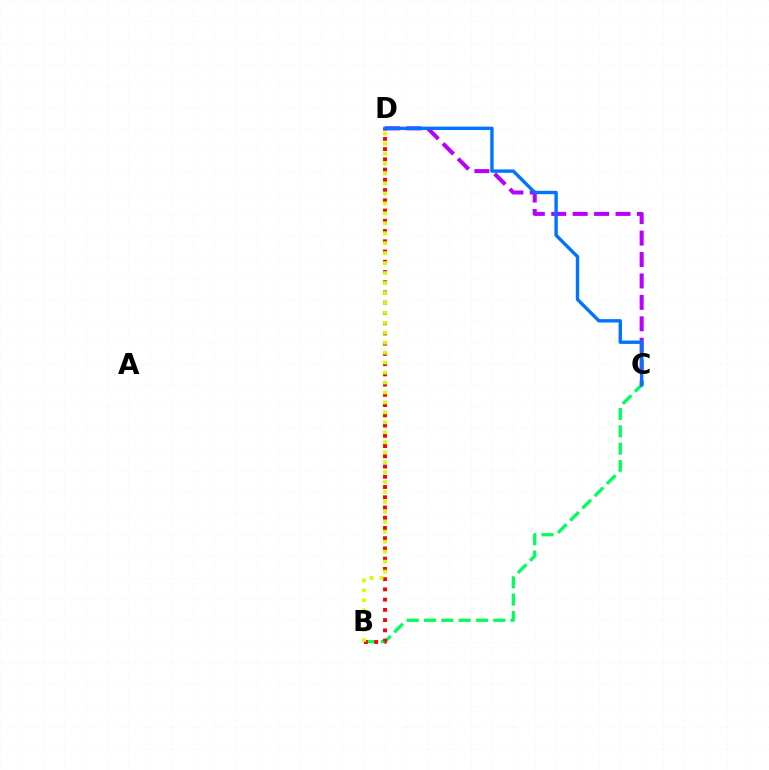{('B', 'C'): [{'color': '#00ff5c', 'line_style': 'dashed', 'thickness': 2.35}], ('C', 'D'): [{'color': '#b900ff', 'line_style': 'dashed', 'thickness': 2.91}, {'color': '#0074ff', 'line_style': 'solid', 'thickness': 2.44}], ('B', 'D'): [{'color': '#ff0000', 'line_style': 'dotted', 'thickness': 2.78}, {'color': '#d1ff00', 'line_style': 'dotted', 'thickness': 2.7}]}